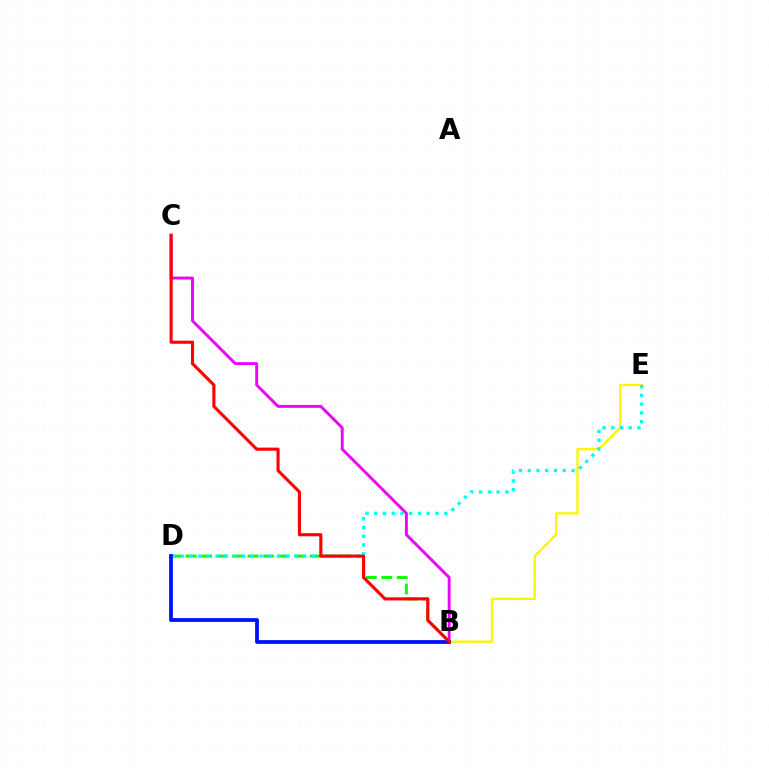{('B', 'C'): [{'color': '#ee00ff', 'line_style': 'solid', 'thickness': 2.08}, {'color': '#ff0000', 'line_style': 'solid', 'thickness': 2.24}], ('B', 'E'): [{'color': '#fcf500', 'line_style': 'solid', 'thickness': 1.65}], ('B', 'D'): [{'color': '#08ff00', 'line_style': 'dashed', 'thickness': 2.11}, {'color': '#0010ff', 'line_style': 'solid', 'thickness': 2.72}], ('D', 'E'): [{'color': '#00fff6', 'line_style': 'dotted', 'thickness': 2.38}]}